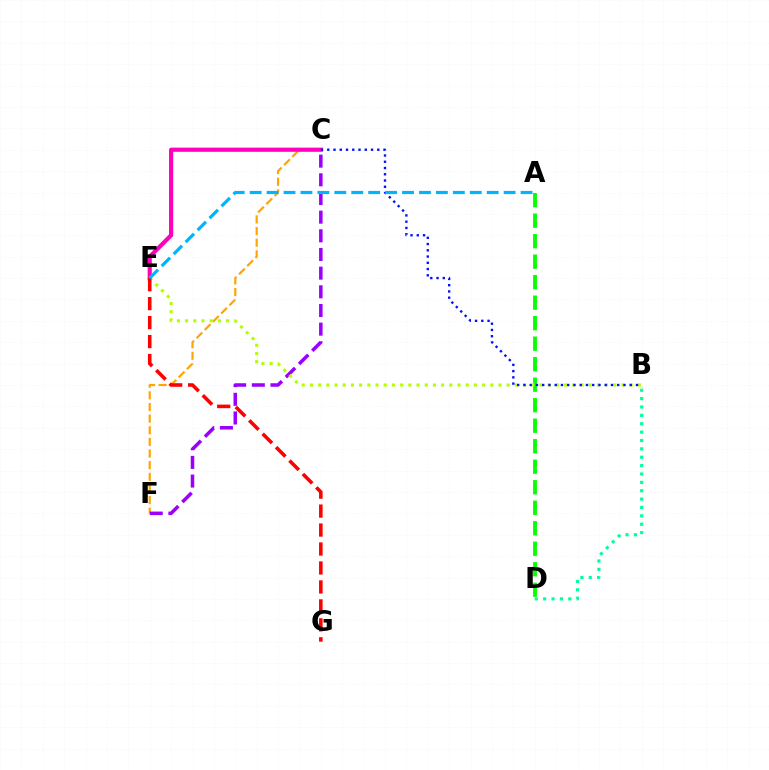{('C', 'F'): [{'color': '#ffa500', 'line_style': 'dashed', 'thickness': 1.58}, {'color': '#9b00ff', 'line_style': 'dashed', 'thickness': 2.54}], ('B', 'D'): [{'color': '#00ff9d', 'line_style': 'dotted', 'thickness': 2.28}], ('A', 'D'): [{'color': '#08ff00', 'line_style': 'dashed', 'thickness': 2.79}], ('C', 'E'): [{'color': '#ff00bd', 'line_style': 'solid', 'thickness': 2.99}], ('B', 'E'): [{'color': '#b3ff00', 'line_style': 'dotted', 'thickness': 2.23}], ('E', 'G'): [{'color': '#ff0000', 'line_style': 'dashed', 'thickness': 2.58}], ('B', 'C'): [{'color': '#0010ff', 'line_style': 'dotted', 'thickness': 1.7}], ('A', 'E'): [{'color': '#00b5ff', 'line_style': 'dashed', 'thickness': 2.3}]}